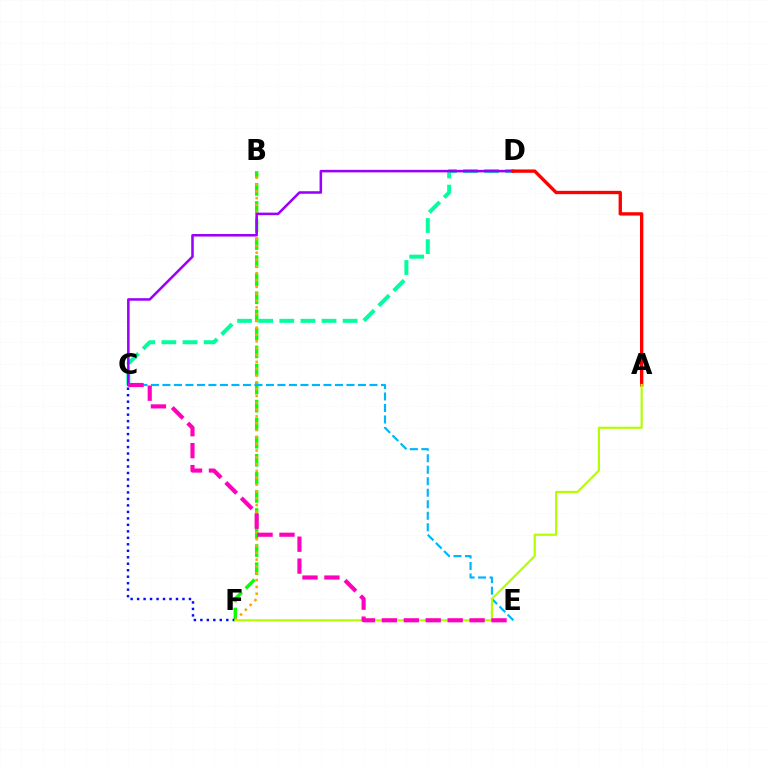{('B', 'F'): [{'color': '#08ff00', 'line_style': 'dashed', 'thickness': 2.45}, {'color': '#ffa500', 'line_style': 'dotted', 'thickness': 1.85}], ('C', 'F'): [{'color': '#0010ff', 'line_style': 'dotted', 'thickness': 1.76}], ('C', 'D'): [{'color': '#00ff9d', 'line_style': 'dashed', 'thickness': 2.87}, {'color': '#9b00ff', 'line_style': 'solid', 'thickness': 1.83}], ('C', 'E'): [{'color': '#00b5ff', 'line_style': 'dashed', 'thickness': 1.56}, {'color': '#ff00bd', 'line_style': 'dashed', 'thickness': 2.98}], ('A', 'D'): [{'color': '#ff0000', 'line_style': 'solid', 'thickness': 2.41}], ('A', 'F'): [{'color': '#b3ff00', 'line_style': 'solid', 'thickness': 1.57}]}